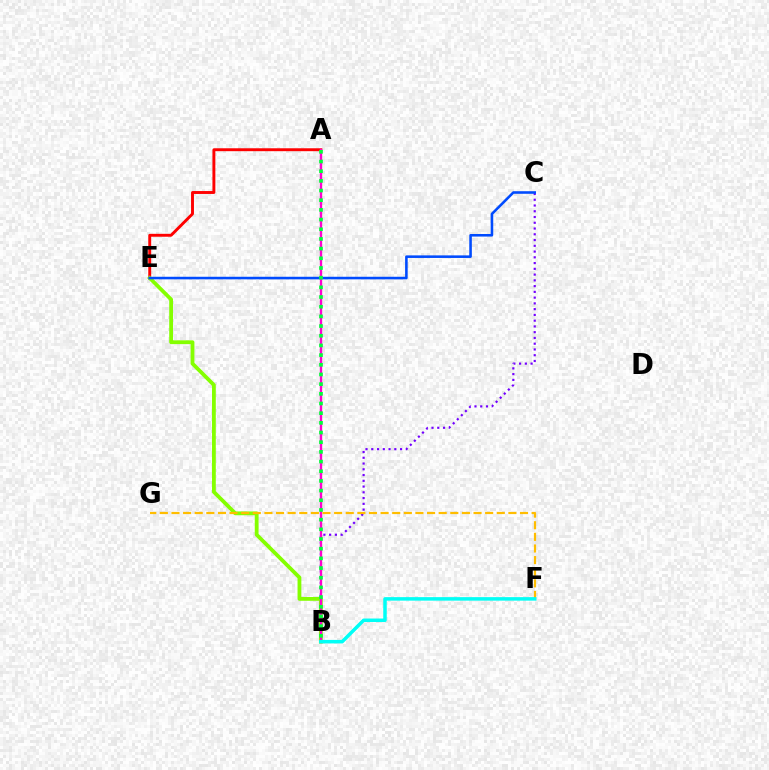{('A', 'E'): [{'color': '#ff0000', 'line_style': 'solid', 'thickness': 2.1}], ('B', 'C'): [{'color': '#7200ff', 'line_style': 'dotted', 'thickness': 1.56}], ('B', 'E'): [{'color': '#84ff00', 'line_style': 'solid', 'thickness': 2.74}], ('C', 'E'): [{'color': '#004bff', 'line_style': 'solid', 'thickness': 1.85}], ('A', 'B'): [{'color': '#ff00cf', 'line_style': 'solid', 'thickness': 1.69}, {'color': '#00ff39', 'line_style': 'dotted', 'thickness': 2.63}], ('F', 'G'): [{'color': '#ffbd00', 'line_style': 'dashed', 'thickness': 1.58}], ('B', 'F'): [{'color': '#00fff6', 'line_style': 'solid', 'thickness': 2.52}]}